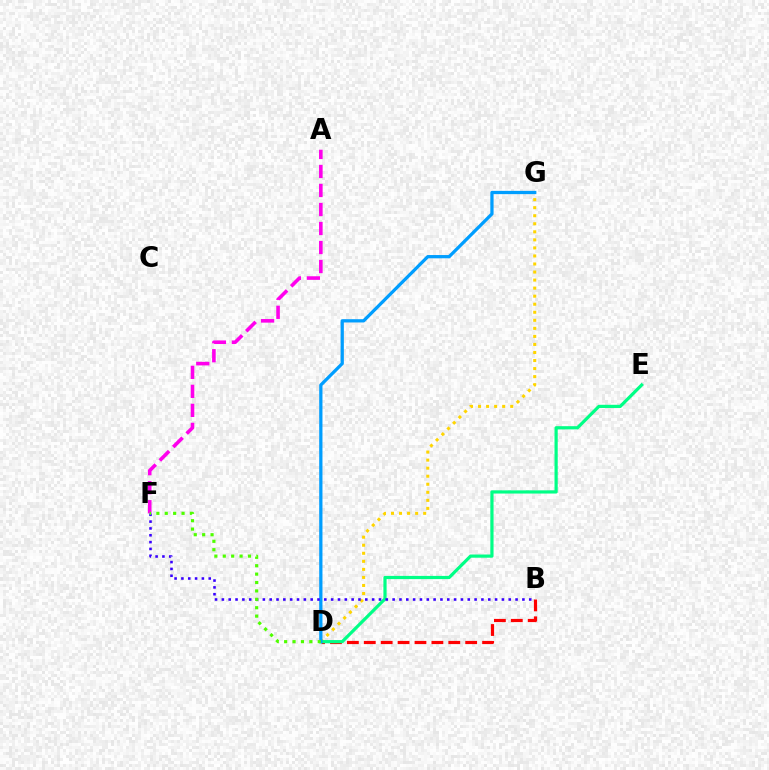{('B', 'D'): [{'color': '#ff0000', 'line_style': 'dashed', 'thickness': 2.3}], ('D', 'G'): [{'color': '#ffd500', 'line_style': 'dotted', 'thickness': 2.19}, {'color': '#009eff', 'line_style': 'solid', 'thickness': 2.34}], ('A', 'F'): [{'color': '#ff00ed', 'line_style': 'dashed', 'thickness': 2.58}], ('D', 'E'): [{'color': '#00ff86', 'line_style': 'solid', 'thickness': 2.3}], ('B', 'F'): [{'color': '#3700ff', 'line_style': 'dotted', 'thickness': 1.86}], ('D', 'F'): [{'color': '#4fff00', 'line_style': 'dotted', 'thickness': 2.28}]}